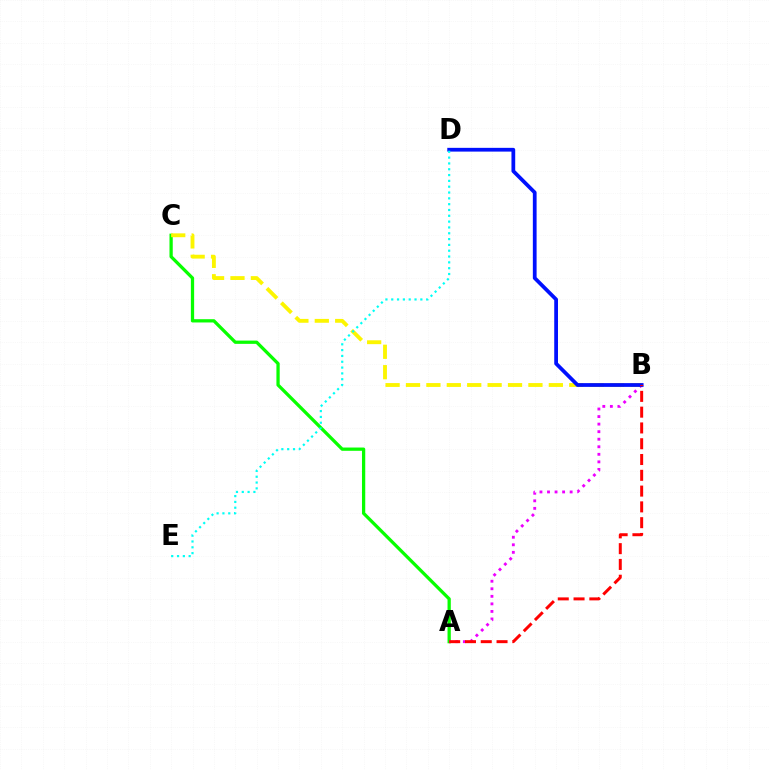{('A', 'C'): [{'color': '#08ff00', 'line_style': 'solid', 'thickness': 2.35}], ('B', 'C'): [{'color': '#fcf500', 'line_style': 'dashed', 'thickness': 2.77}], ('A', 'B'): [{'color': '#ee00ff', 'line_style': 'dotted', 'thickness': 2.05}, {'color': '#ff0000', 'line_style': 'dashed', 'thickness': 2.14}], ('B', 'D'): [{'color': '#0010ff', 'line_style': 'solid', 'thickness': 2.7}], ('D', 'E'): [{'color': '#00fff6', 'line_style': 'dotted', 'thickness': 1.58}]}